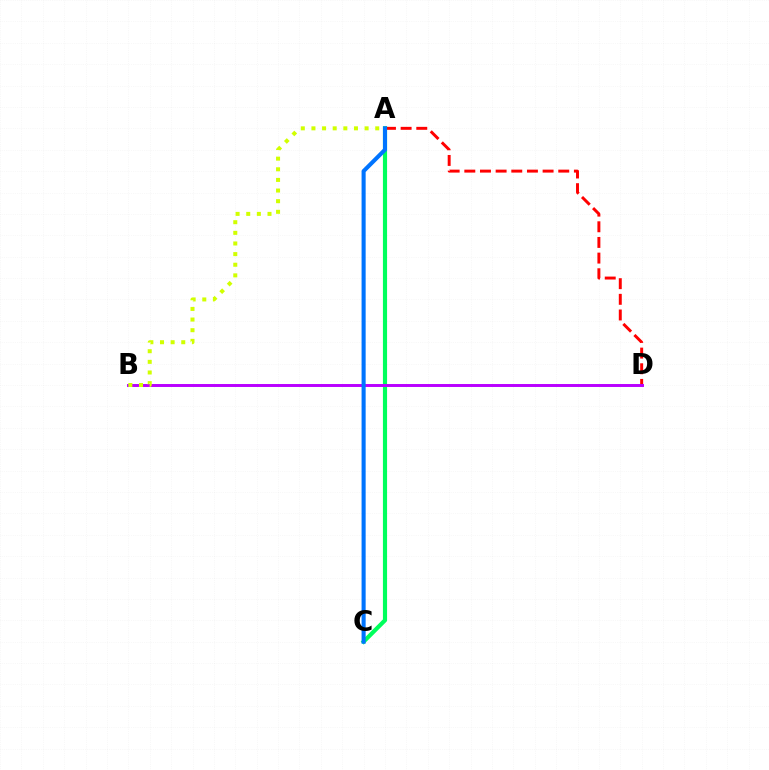{('A', 'D'): [{'color': '#ff0000', 'line_style': 'dashed', 'thickness': 2.13}], ('A', 'C'): [{'color': '#00ff5c', 'line_style': 'solid', 'thickness': 2.98}, {'color': '#0074ff', 'line_style': 'solid', 'thickness': 2.94}], ('B', 'D'): [{'color': '#b900ff', 'line_style': 'solid', 'thickness': 2.13}], ('A', 'B'): [{'color': '#d1ff00', 'line_style': 'dotted', 'thickness': 2.89}]}